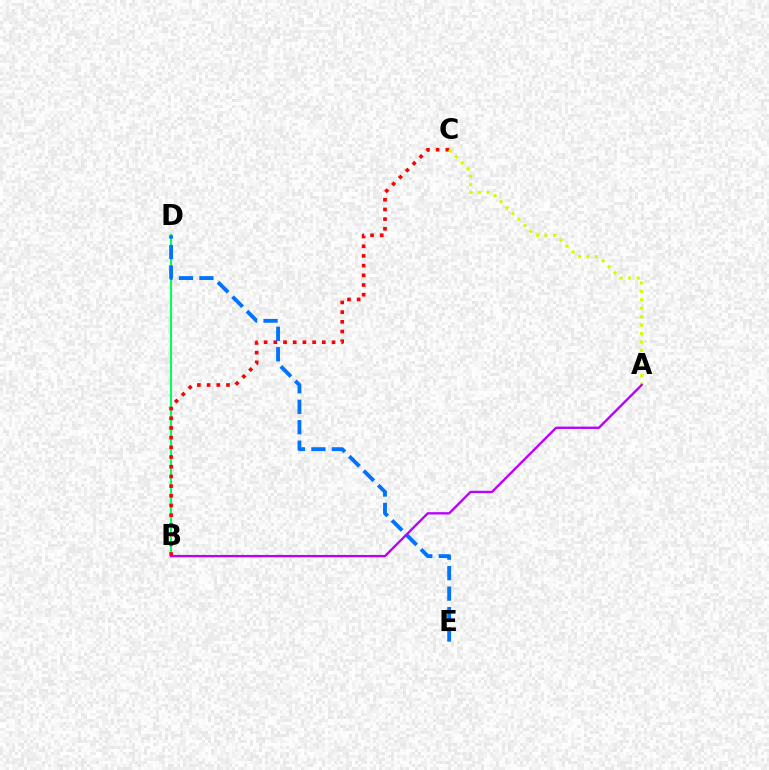{('B', 'D'): [{'color': '#00ff5c', 'line_style': 'solid', 'thickness': 1.5}], ('B', 'C'): [{'color': '#ff0000', 'line_style': 'dotted', 'thickness': 2.64}], ('A', 'C'): [{'color': '#d1ff00', 'line_style': 'dotted', 'thickness': 2.29}], ('D', 'E'): [{'color': '#0074ff', 'line_style': 'dashed', 'thickness': 2.78}], ('A', 'B'): [{'color': '#b900ff', 'line_style': 'solid', 'thickness': 1.69}]}